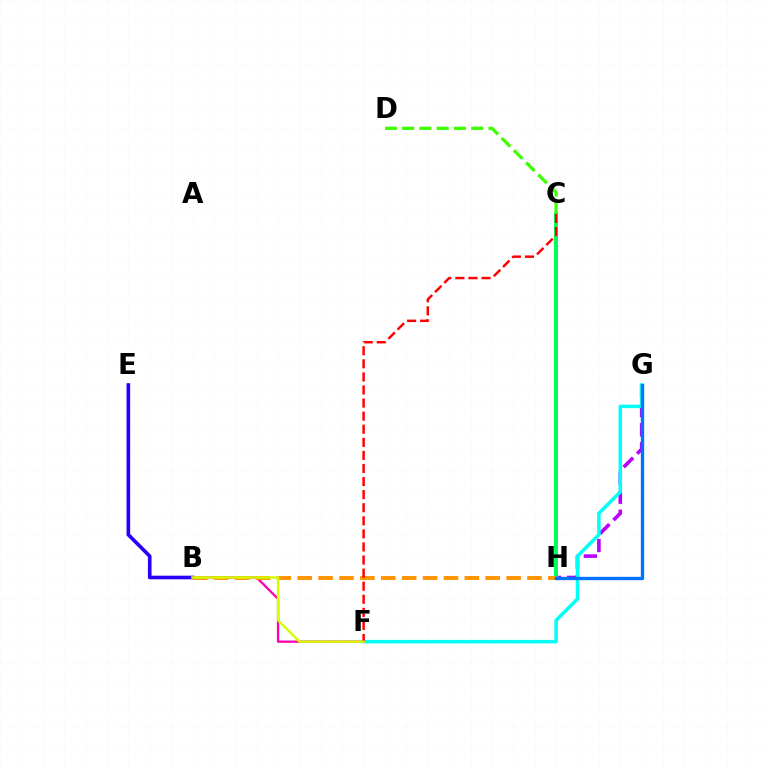{('G', 'H'): [{'color': '#b900ff', 'line_style': 'dashed', 'thickness': 2.59}, {'color': '#0074ff', 'line_style': 'solid', 'thickness': 2.41}], ('B', 'E'): [{'color': '#2500ff', 'line_style': 'solid', 'thickness': 2.62}], ('F', 'G'): [{'color': '#00fff6', 'line_style': 'solid', 'thickness': 2.52}], ('C', 'H'): [{'color': '#00ff5c', 'line_style': 'solid', 'thickness': 2.89}], ('B', 'F'): [{'color': '#ff00ac', 'line_style': 'solid', 'thickness': 1.66}, {'color': '#d1ff00', 'line_style': 'solid', 'thickness': 1.73}], ('B', 'H'): [{'color': '#ff9400', 'line_style': 'dashed', 'thickness': 2.84}], ('C', 'D'): [{'color': '#3dff00', 'line_style': 'dashed', 'thickness': 2.35}], ('C', 'F'): [{'color': '#ff0000', 'line_style': 'dashed', 'thickness': 1.78}]}